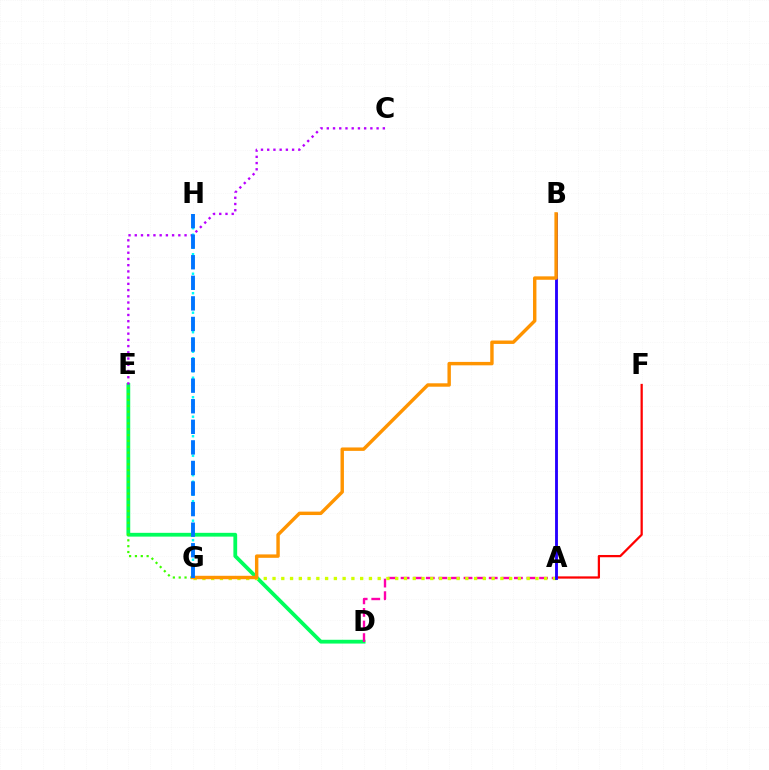{('A', 'F'): [{'color': '#ff0000', 'line_style': 'solid', 'thickness': 1.62}], ('D', 'E'): [{'color': '#00ff5c', 'line_style': 'solid', 'thickness': 2.72}], ('A', 'D'): [{'color': '#ff00ac', 'line_style': 'dashed', 'thickness': 1.71}], ('A', 'G'): [{'color': '#d1ff00', 'line_style': 'dotted', 'thickness': 2.38}], ('C', 'E'): [{'color': '#b900ff', 'line_style': 'dotted', 'thickness': 1.69}], ('E', 'G'): [{'color': '#3dff00', 'line_style': 'dotted', 'thickness': 1.59}], ('A', 'B'): [{'color': '#2500ff', 'line_style': 'solid', 'thickness': 2.06}], ('G', 'H'): [{'color': '#00fff6', 'line_style': 'dotted', 'thickness': 1.77}, {'color': '#0074ff', 'line_style': 'dashed', 'thickness': 2.79}], ('B', 'G'): [{'color': '#ff9400', 'line_style': 'solid', 'thickness': 2.46}]}